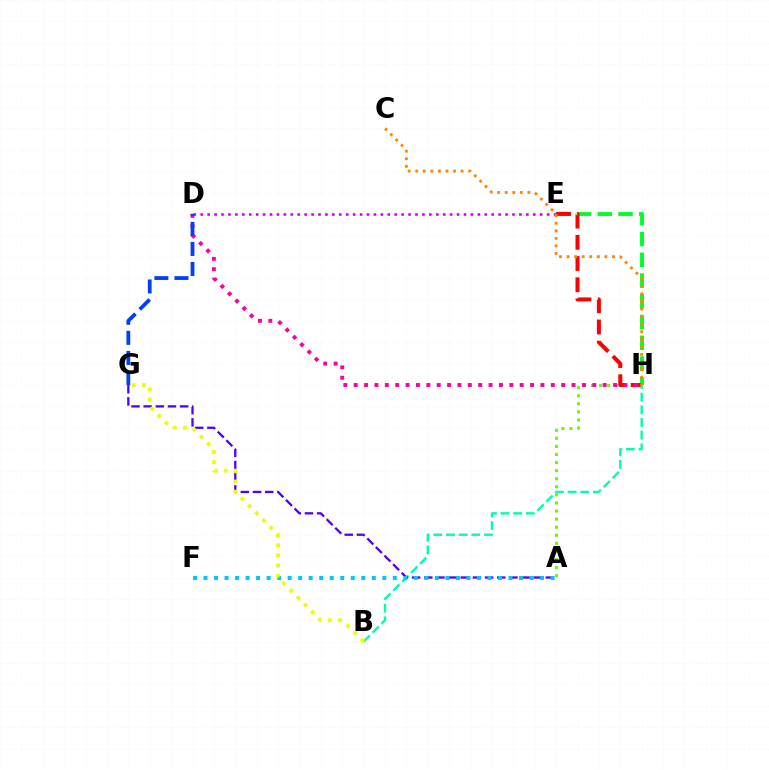{('A', 'H'): [{'color': '#66ff00', 'line_style': 'dotted', 'thickness': 2.19}], ('E', 'H'): [{'color': '#00ff27', 'line_style': 'dashed', 'thickness': 2.82}, {'color': '#ff0000', 'line_style': 'dashed', 'thickness': 2.88}], ('D', 'E'): [{'color': '#d600ff', 'line_style': 'dotted', 'thickness': 1.88}], ('D', 'H'): [{'color': '#ff00a0', 'line_style': 'dotted', 'thickness': 2.82}], ('B', 'H'): [{'color': '#00ffaf', 'line_style': 'dashed', 'thickness': 1.72}], ('A', 'G'): [{'color': '#4f00ff', 'line_style': 'dashed', 'thickness': 1.65}], ('D', 'G'): [{'color': '#003fff', 'line_style': 'dashed', 'thickness': 2.73}], ('A', 'F'): [{'color': '#00c7ff', 'line_style': 'dotted', 'thickness': 2.86}], ('B', 'G'): [{'color': '#eeff00', 'line_style': 'dotted', 'thickness': 2.77}], ('C', 'H'): [{'color': '#ff8800', 'line_style': 'dotted', 'thickness': 2.06}]}